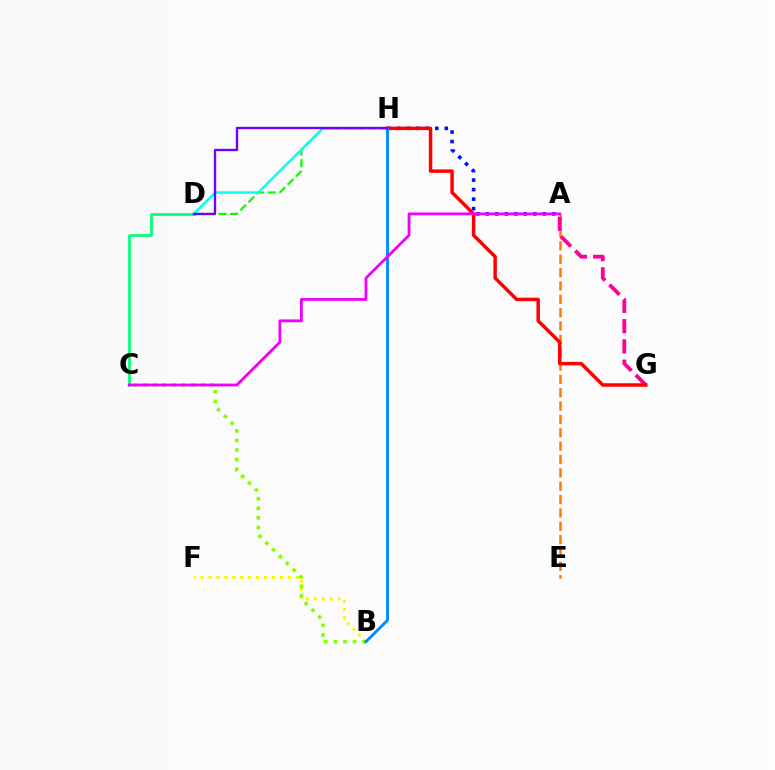{('D', 'H'): [{'color': '#08ff00', 'line_style': 'dashed', 'thickness': 1.58}, {'color': '#00fff6', 'line_style': 'solid', 'thickness': 1.76}, {'color': '#7200ff', 'line_style': 'solid', 'thickness': 1.69}], ('B', 'F'): [{'color': '#fcf500', 'line_style': 'dotted', 'thickness': 2.15}], ('A', 'E'): [{'color': '#ff7c00', 'line_style': 'dashed', 'thickness': 1.81}], ('B', 'C'): [{'color': '#84ff00', 'line_style': 'dotted', 'thickness': 2.61}], ('A', 'H'): [{'color': '#0010ff', 'line_style': 'dotted', 'thickness': 2.58}], ('A', 'G'): [{'color': '#ff0094', 'line_style': 'dashed', 'thickness': 2.75}], ('G', 'H'): [{'color': '#ff0000', 'line_style': 'solid', 'thickness': 2.5}], ('C', 'D'): [{'color': '#00ff74', 'line_style': 'solid', 'thickness': 1.97}], ('B', 'H'): [{'color': '#008cff', 'line_style': 'solid', 'thickness': 2.07}], ('A', 'C'): [{'color': '#ee00ff', 'line_style': 'solid', 'thickness': 2.02}]}